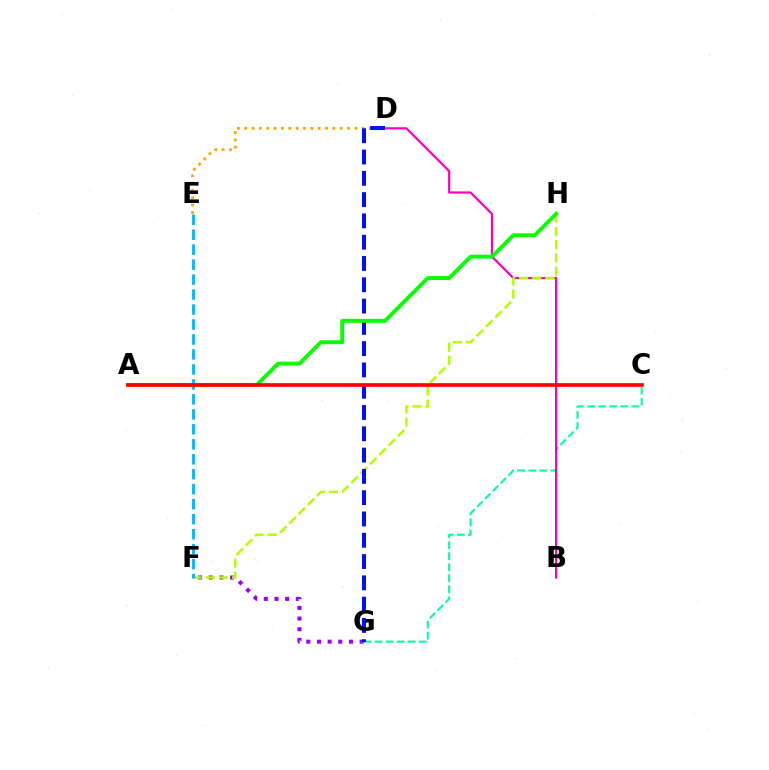{('C', 'G'): [{'color': '#00ff9d', 'line_style': 'dashed', 'thickness': 1.5}], ('B', 'D'): [{'color': '#ff00bd', 'line_style': 'solid', 'thickness': 1.59}], ('F', 'G'): [{'color': '#9b00ff', 'line_style': 'dotted', 'thickness': 2.9}], ('F', 'H'): [{'color': '#b3ff00', 'line_style': 'dashed', 'thickness': 1.79}], ('D', 'E'): [{'color': '#ffa500', 'line_style': 'dotted', 'thickness': 2.0}], ('D', 'G'): [{'color': '#0010ff', 'line_style': 'dashed', 'thickness': 2.89}], ('E', 'F'): [{'color': '#00b5ff', 'line_style': 'dashed', 'thickness': 2.03}], ('A', 'H'): [{'color': '#08ff00', 'line_style': 'solid', 'thickness': 2.81}], ('A', 'C'): [{'color': '#ff0000', 'line_style': 'solid', 'thickness': 2.64}]}